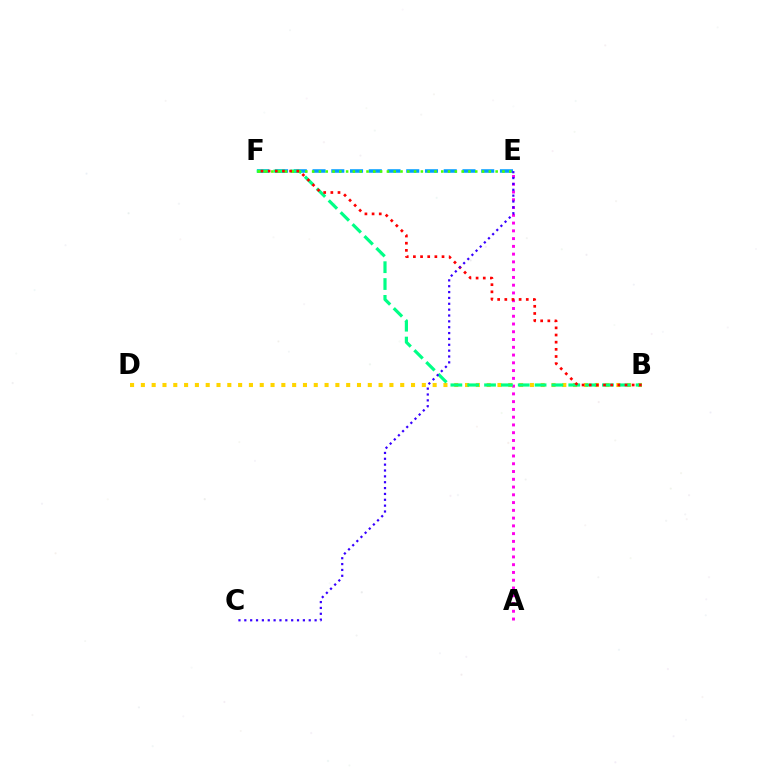{('A', 'E'): [{'color': '#ff00ed', 'line_style': 'dotted', 'thickness': 2.11}], ('B', 'D'): [{'color': '#ffd500', 'line_style': 'dotted', 'thickness': 2.94}], ('E', 'F'): [{'color': '#009eff', 'line_style': 'dashed', 'thickness': 2.55}, {'color': '#4fff00', 'line_style': 'dotted', 'thickness': 1.85}], ('B', 'F'): [{'color': '#00ff86', 'line_style': 'dashed', 'thickness': 2.29}, {'color': '#ff0000', 'line_style': 'dotted', 'thickness': 1.94}], ('C', 'E'): [{'color': '#3700ff', 'line_style': 'dotted', 'thickness': 1.59}]}